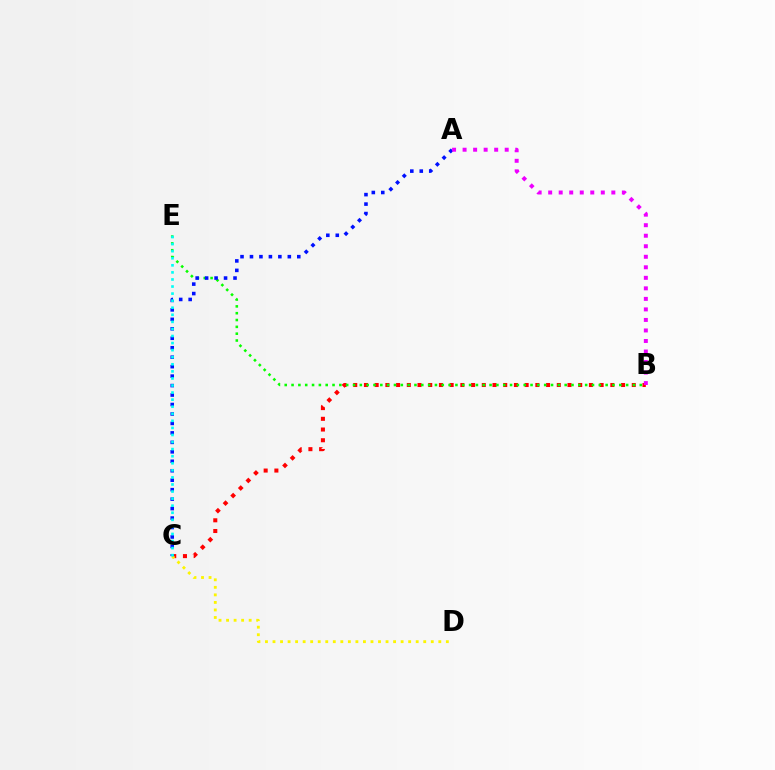{('B', 'C'): [{'color': '#ff0000', 'line_style': 'dotted', 'thickness': 2.91}], ('B', 'E'): [{'color': '#08ff00', 'line_style': 'dotted', 'thickness': 1.86}], ('C', 'D'): [{'color': '#fcf500', 'line_style': 'dotted', 'thickness': 2.05}], ('A', 'C'): [{'color': '#0010ff', 'line_style': 'dotted', 'thickness': 2.57}], ('A', 'B'): [{'color': '#ee00ff', 'line_style': 'dotted', 'thickness': 2.86}], ('C', 'E'): [{'color': '#00fff6', 'line_style': 'dotted', 'thickness': 1.92}]}